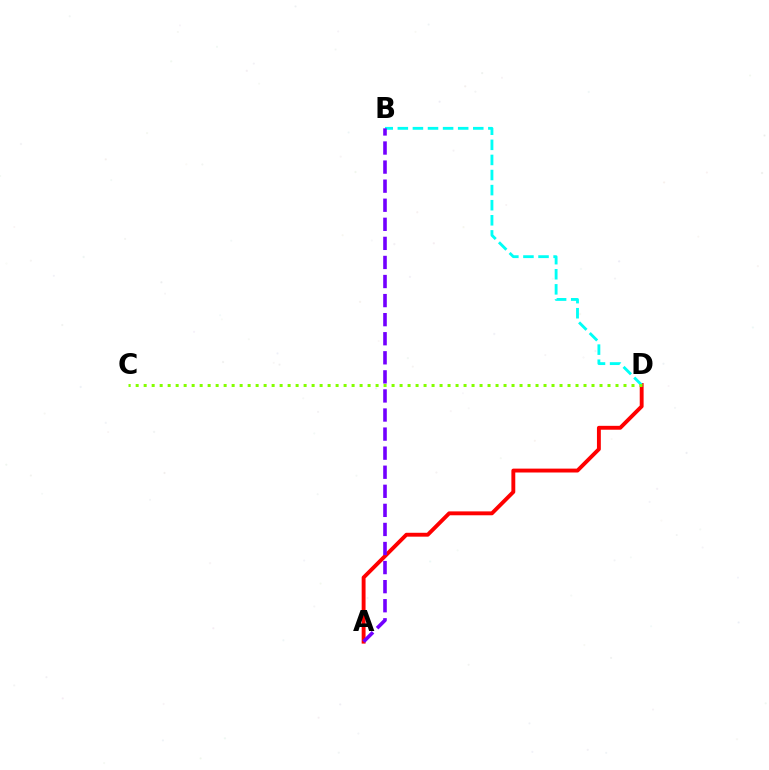{('A', 'D'): [{'color': '#ff0000', 'line_style': 'solid', 'thickness': 2.8}], ('B', 'D'): [{'color': '#00fff6', 'line_style': 'dashed', 'thickness': 2.05}], ('C', 'D'): [{'color': '#84ff00', 'line_style': 'dotted', 'thickness': 2.17}], ('A', 'B'): [{'color': '#7200ff', 'line_style': 'dashed', 'thickness': 2.59}]}